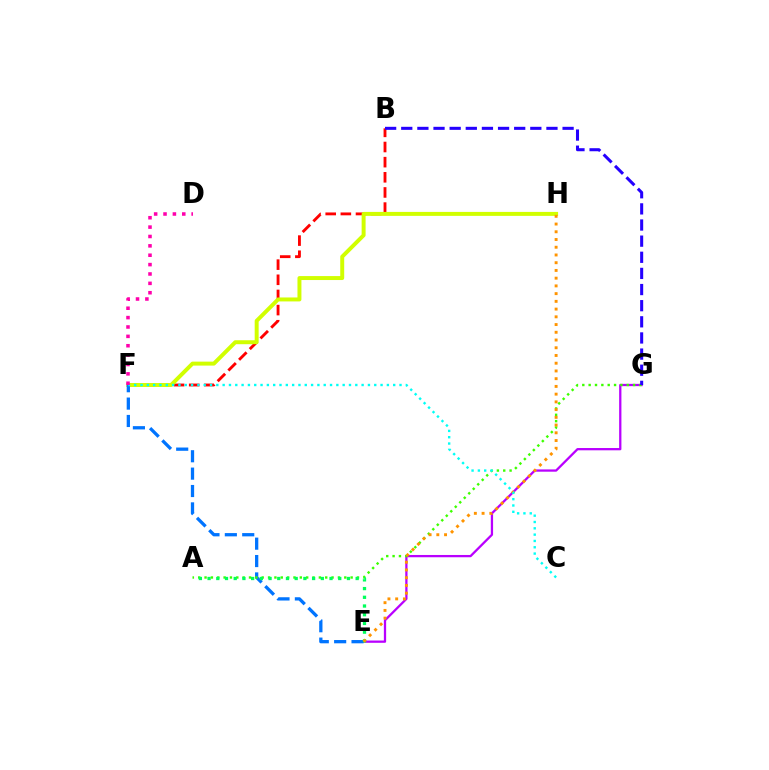{('B', 'F'): [{'color': '#ff0000', 'line_style': 'dashed', 'thickness': 2.06}], ('F', 'H'): [{'color': '#d1ff00', 'line_style': 'solid', 'thickness': 2.85}], ('E', 'G'): [{'color': '#b900ff', 'line_style': 'solid', 'thickness': 1.64}], ('E', 'F'): [{'color': '#0074ff', 'line_style': 'dashed', 'thickness': 2.36}], ('A', 'G'): [{'color': '#3dff00', 'line_style': 'dotted', 'thickness': 1.73}], ('A', 'E'): [{'color': '#00ff5c', 'line_style': 'dotted', 'thickness': 2.37}], ('E', 'H'): [{'color': '#ff9400', 'line_style': 'dotted', 'thickness': 2.1}], ('B', 'G'): [{'color': '#2500ff', 'line_style': 'dashed', 'thickness': 2.19}], ('C', 'F'): [{'color': '#00fff6', 'line_style': 'dotted', 'thickness': 1.72}], ('D', 'F'): [{'color': '#ff00ac', 'line_style': 'dotted', 'thickness': 2.55}]}